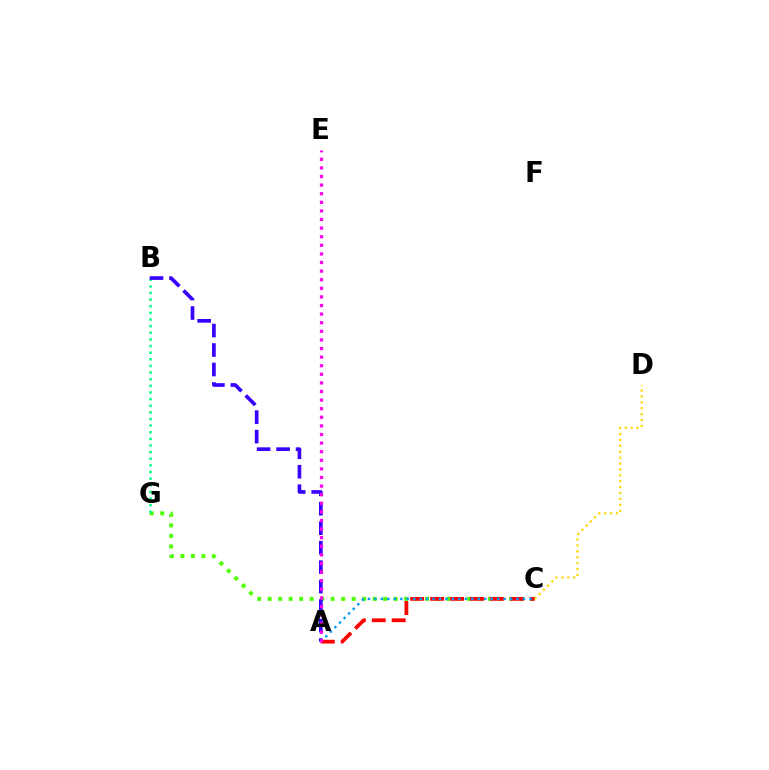{('C', 'G'): [{'color': '#4fff00', 'line_style': 'dotted', 'thickness': 2.85}], ('A', 'C'): [{'color': '#ff0000', 'line_style': 'dashed', 'thickness': 2.71}, {'color': '#009eff', 'line_style': 'dotted', 'thickness': 1.76}], ('B', 'G'): [{'color': '#00ff86', 'line_style': 'dotted', 'thickness': 1.8}], ('A', 'B'): [{'color': '#3700ff', 'line_style': 'dashed', 'thickness': 2.65}], ('C', 'D'): [{'color': '#ffd500', 'line_style': 'dotted', 'thickness': 1.6}], ('A', 'E'): [{'color': '#ff00ed', 'line_style': 'dotted', 'thickness': 2.34}]}